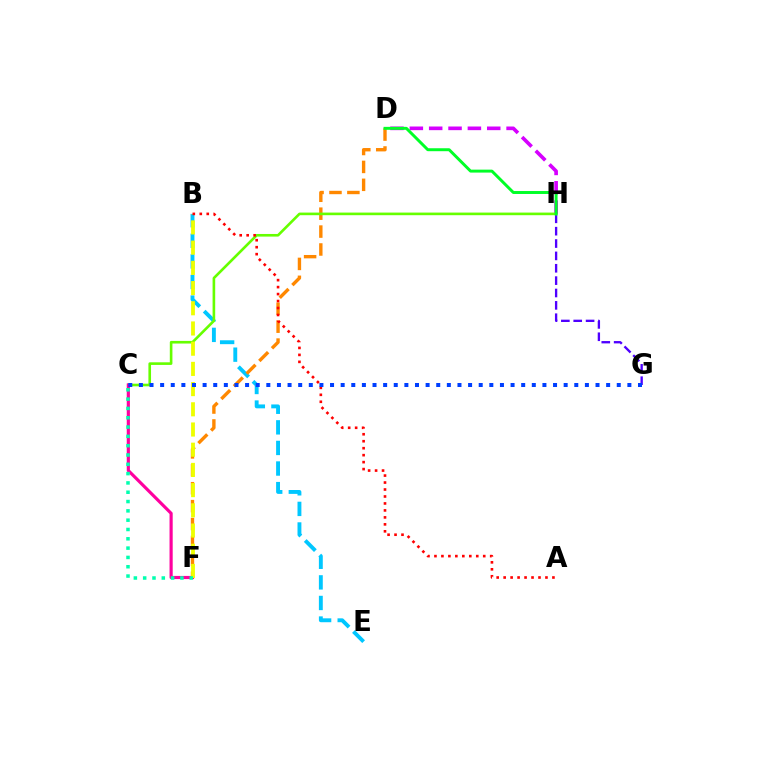{('B', 'E'): [{'color': '#00c7ff', 'line_style': 'dashed', 'thickness': 2.8}], ('G', 'H'): [{'color': '#4f00ff', 'line_style': 'dashed', 'thickness': 1.68}], ('D', 'F'): [{'color': '#ff8800', 'line_style': 'dashed', 'thickness': 2.43}], ('D', 'H'): [{'color': '#d600ff', 'line_style': 'dashed', 'thickness': 2.63}, {'color': '#00ff27', 'line_style': 'solid', 'thickness': 2.13}], ('C', 'H'): [{'color': '#66ff00', 'line_style': 'solid', 'thickness': 1.89}], ('C', 'F'): [{'color': '#ff00a0', 'line_style': 'solid', 'thickness': 2.28}, {'color': '#00ffaf', 'line_style': 'dotted', 'thickness': 2.53}], ('B', 'F'): [{'color': '#eeff00', 'line_style': 'dashed', 'thickness': 2.74}], ('A', 'B'): [{'color': '#ff0000', 'line_style': 'dotted', 'thickness': 1.89}], ('C', 'G'): [{'color': '#003fff', 'line_style': 'dotted', 'thickness': 2.89}]}